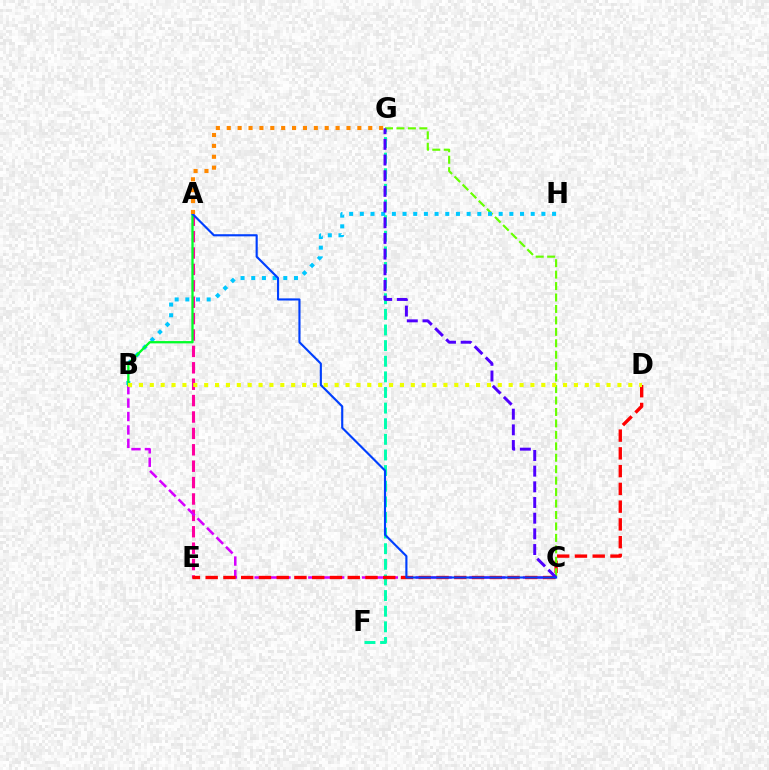{('A', 'E'): [{'color': '#ff00a0', 'line_style': 'dashed', 'thickness': 2.23}], ('B', 'C'): [{'color': '#d600ff', 'line_style': 'dashed', 'thickness': 1.82}], ('F', 'G'): [{'color': '#00ffaf', 'line_style': 'dashed', 'thickness': 2.12}], ('D', 'E'): [{'color': '#ff0000', 'line_style': 'dashed', 'thickness': 2.41}], ('C', 'G'): [{'color': '#66ff00', 'line_style': 'dashed', 'thickness': 1.56}, {'color': '#4f00ff', 'line_style': 'dashed', 'thickness': 2.13}], ('B', 'H'): [{'color': '#00c7ff', 'line_style': 'dotted', 'thickness': 2.9}], ('A', 'B'): [{'color': '#00ff27', 'line_style': 'solid', 'thickness': 1.65}], ('A', 'C'): [{'color': '#003fff', 'line_style': 'solid', 'thickness': 1.54}], ('B', 'D'): [{'color': '#eeff00', 'line_style': 'dotted', 'thickness': 2.95}], ('A', 'G'): [{'color': '#ff8800', 'line_style': 'dotted', 'thickness': 2.96}]}